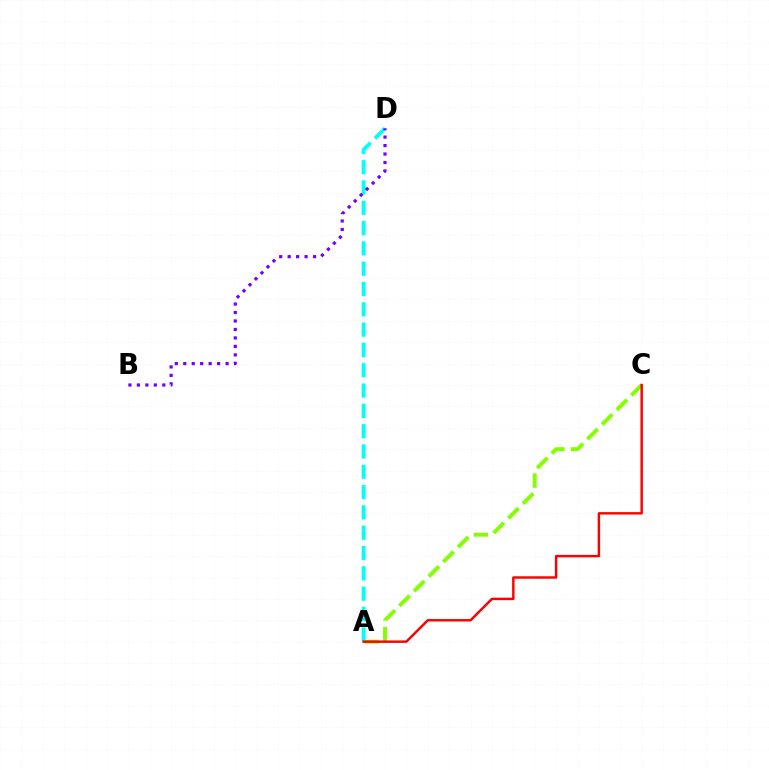{('A', 'C'): [{'color': '#84ff00', 'line_style': 'dashed', 'thickness': 2.82}, {'color': '#ff0000', 'line_style': 'solid', 'thickness': 1.76}], ('A', 'D'): [{'color': '#00fff6', 'line_style': 'dashed', 'thickness': 2.76}], ('B', 'D'): [{'color': '#7200ff', 'line_style': 'dotted', 'thickness': 2.3}]}